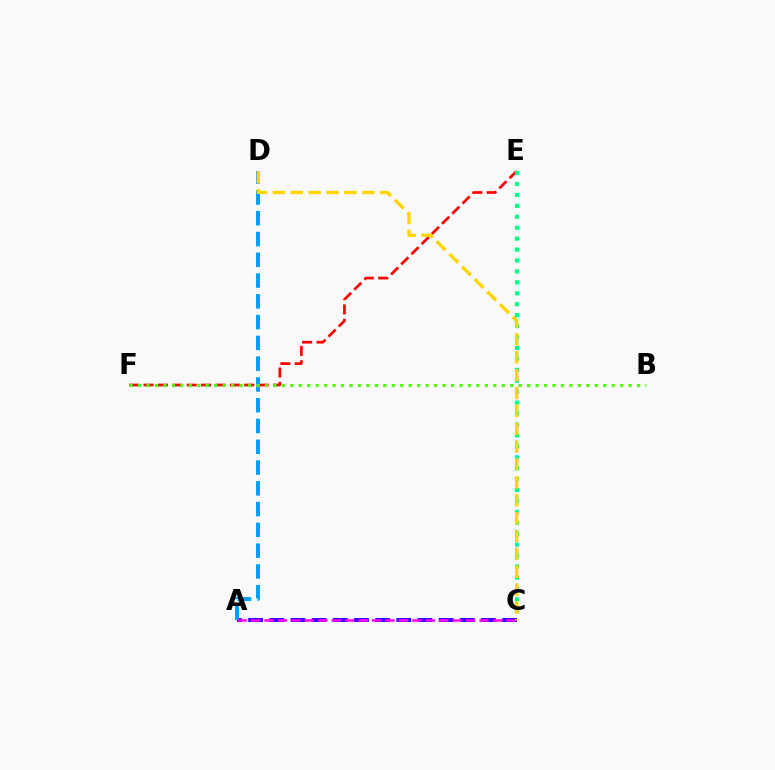{('E', 'F'): [{'color': '#ff0000', 'line_style': 'dashed', 'thickness': 1.95}], ('A', 'C'): [{'color': '#3700ff', 'line_style': 'dashed', 'thickness': 2.88}, {'color': '#ff00ed', 'line_style': 'dashed', 'thickness': 1.83}], ('A', 'D'): [{'color': '#009eff', 'line_style': 'dashed', 'thickness': 2.82}], ('C', 'E'): [{'color': '#00ff86', 'line_style': 'dotted', 'thickness': 2.97}], ('C', 'D'): [{'color': '#ffd500', 'line_style': 'dashed', 'thickness': 2.43}], ('B', 'F'): [{'color': '#4fff00', 'line_style': 'dotted', 'thickness': 2.3}]}